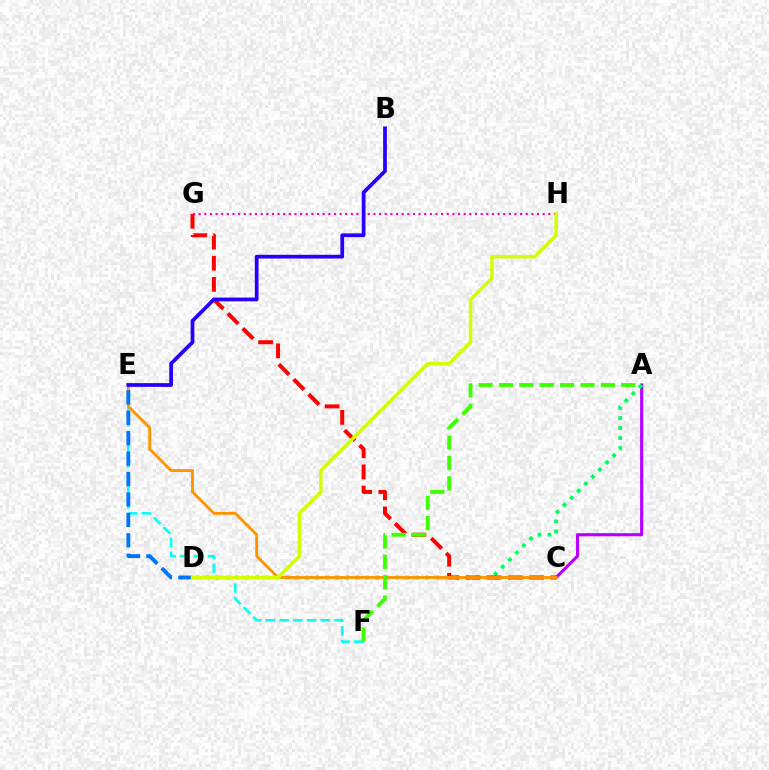{('A', 'C'): [{'color': '#b900ff', 'line_style': 'solid', 'thickness': 2.25}], ('A', 'D'): [{'color': '#00ff5c', 'line_style': 'dotted', 'thickness': 2.72}], ('E', 'F'): [{'color': '#00fff6', 'line_style': 'dashed', 'thickness': 1.86}], ('G', 'H'): [{'color': '#ff00ac', 'line_style': 'dotted', 'thickness': 1.53}], ('C', 'G'): [{'color': '#ff0000', 'line_style': 'dashed', 'thickness': 2.87}], ('C', 'E'): [{'color': '#ff9400', 'line_style': 'solid', 'thickness': 2.06}], ('A', 'F'): [{'color': '#3dff00', 'line_style': 'dashed', 'thickness': 2.77}], ('D', 'E'): [{'color': '#0074ff', 'line_style': 'dashed', 'thickness': 2.77}], ('B', 'E'): [{'color': '#2500ff', 'line_style': 'solid', 'thickness': 2.69}], ('D', 'H'): [{'color': '#d1ff00', 'line_style': 'solid', 'thickness': 2.51}]}